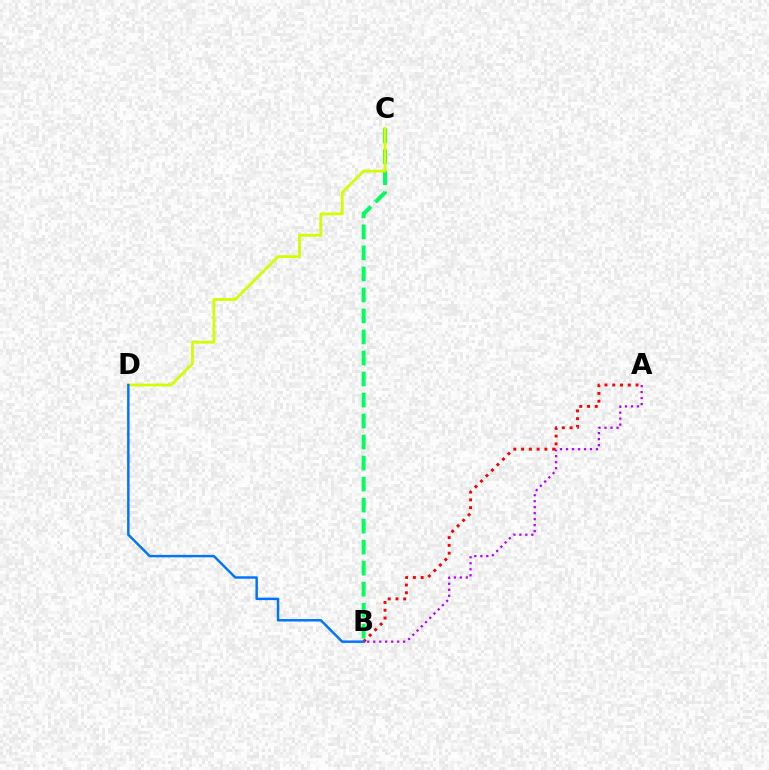{('A', 'B'): [{'color': '#b900ff', 'line_style': 'dotted', 'thickness': 1.63}, {'color': '#ff0000', 'line_style': 'dotted', 'thickness': 2.11}], ('B', 'C'): [{'color': '#00ff5c', 'line_style': 'dashed', 'thickness': 2.85}], ('C', 'D'): [{'color': '#d1ff00', 'line_style': 'solid', 'thickness': 2.03}], ('B', 'D'): [{'color': '#0074ff', 'line_style': 'solid', 'thickness': 1.77}]}